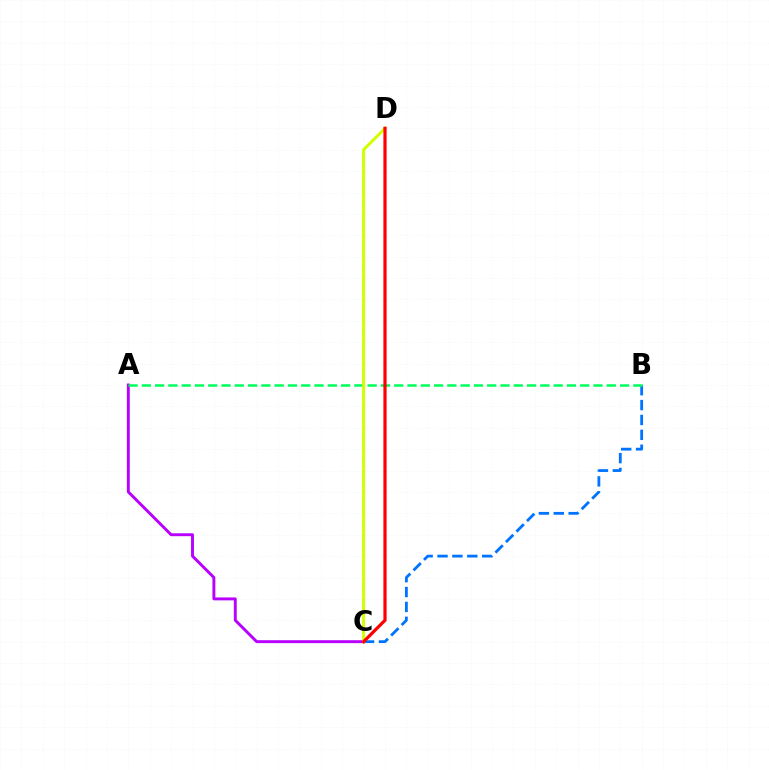{('B', 'C'): [{'color': '#0074ff', 'line_style': 'dashed', 'thickness': 2.02}], ('A', 'C'): [{'color': '#b900ff', 'line_style': 'solid', 'thickness': 2.1}], ('A', 'B'): [{'color': '#00ff5c', 'line_style': 'dashed', 'thickness': 1.8}], ('C', 'D'): [{'color': '#d1ff00', 'line_style': 'solid', 'thickness': 2.17}, {'color': '#ff0000', 'line_style': 'solid', 'thickness': 2.32}]}